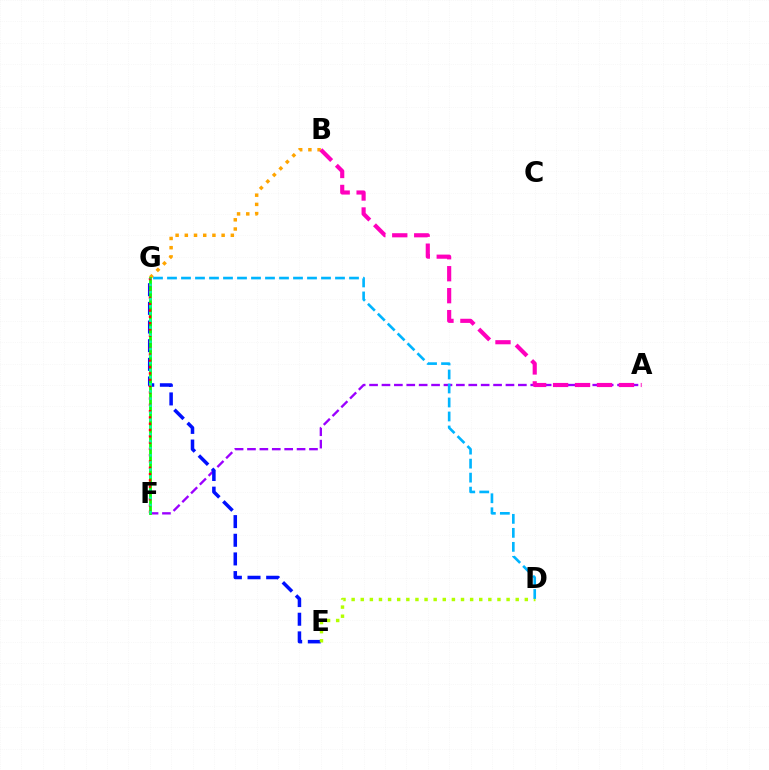{('B', 'G'): [{'color': '#ffa500', 'line_style': 'dotted', 'thickness': 2.5}], ('A', 'F'): [{'color': '#9b00ff', 'line_style': 'dashed', 'thickness': 1.68}], ('E', 'G'): [{'color': '#0010ff', 'line_style': 'dashed', 'thickness': 2.53}], ('F', 'G'): [{'color': '#08ff00', 'line_style': 'solid', 'thickness': 2.01}, {'color': '#ff0000', 'line_style': 'dotted', 'thickness': 1.71}, {'color': '#00ff9d', 'line_style': 'dotted', 'thickness': 1.93}], ('D', 'E'): [{'color': '#b3ff00', 'line_style': 'dotted', 'thickness': 2.48}], ('A', 'B'): [{'color': '#ff00bd', 'line_style': 'dashed', 'thickness': 2.98}], ('D', 'G'): [{'color': '#00b5ff', 'line_style': 'dashed', 'thickness': 1.9}]}